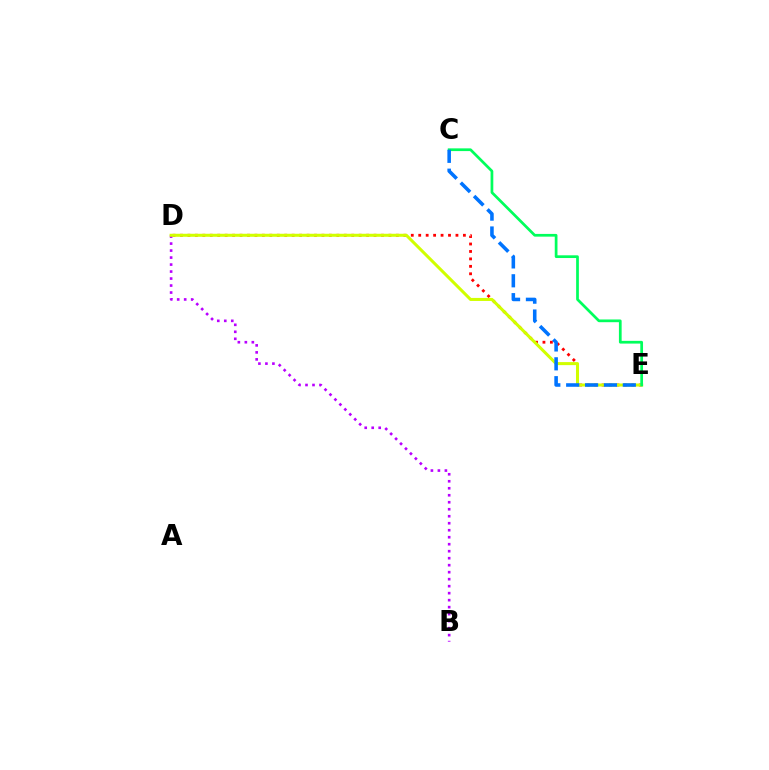{('D', 'E'): [{'color': '#ff0000', 'line_style': 'dotted', 'thickness': 2.02}, {'color': '#d1ff00', 'line_style': 'solid', 'thickness': 2.18}], ('B', 'D'): [{'color': '#b900ff', 'line_style': 'dotted', 'thickness': 1.9}], ('C', 'E'): [{'color': '#00ff5c', 'line_style': 'solid', 'thickness': 1.96}, {'color': '#0074ff', 'line_style': 'dashed', 'thickness': 2.56}]}